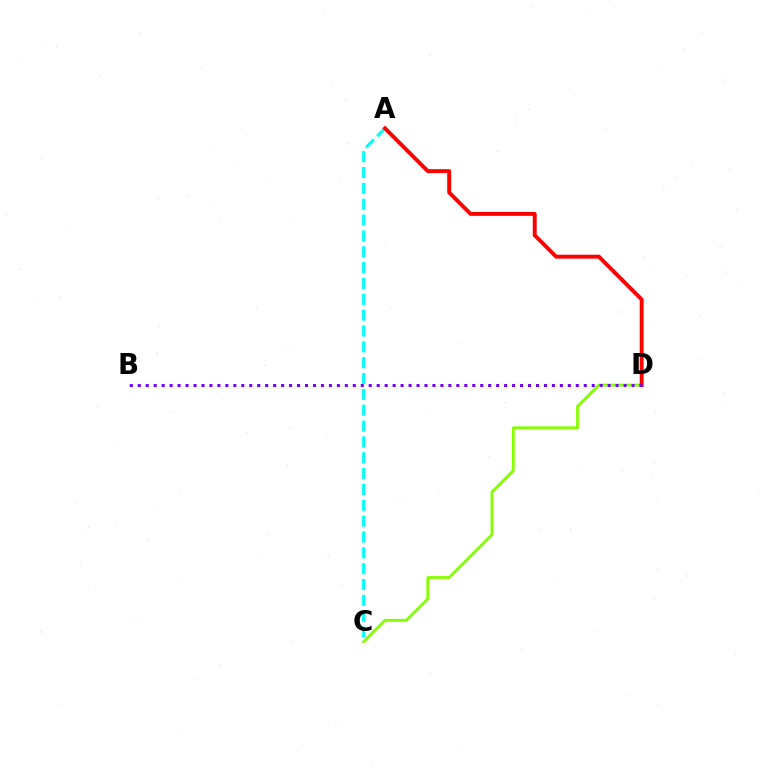{('A', 'C'): [{'color': '#00fff6', 'line_style': 'dashed', 'thickness': 2.15}], ('C', 'D'): [{'color': '#84ff00', 'line_style': 'solid', 'thickness': 2.01}], ('A', 'D'): [{'color': '#ff0000', 'line_style': 'solid', 'thickness': 2.81}], ('B', 'D'): [{'color': '#7200ff', 'line_style': 'dotted', 'thickness': 2.16}]}